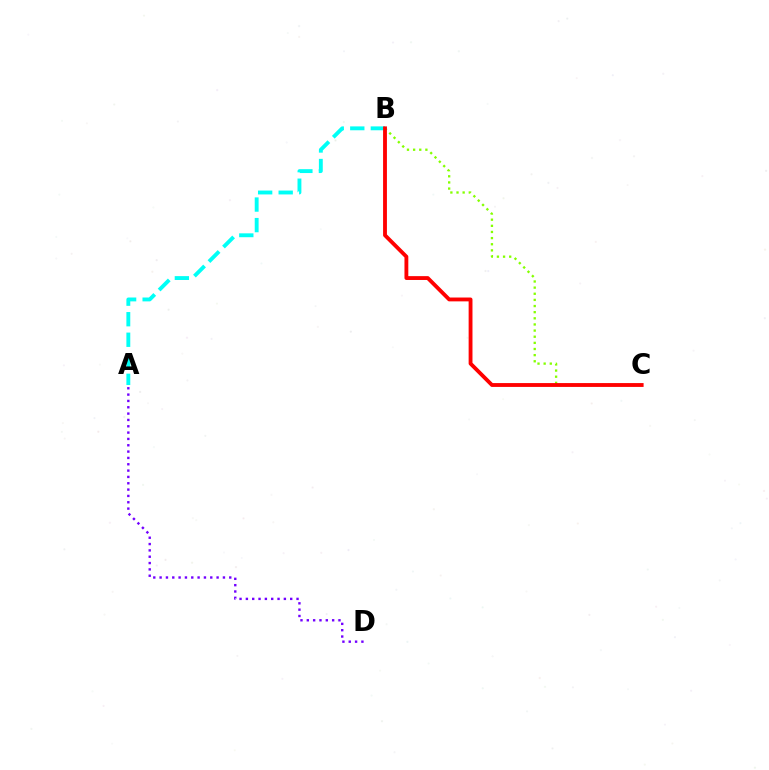{('B', 'C'): [{'color': '#84ff00', 'line_style': 'dotted', 'thickness': 1.67}, {'color': '#ff0000', 'line_style': 'solid', 'thickness': 2.77}], ('A', 'B'): [{'color': '#00fff6', 'line_style': 'dashed', 'thickness': 2.79}], ('A', 'D'): [{'color': '#7200ff', 'line_style': 'dotted', 'thickness': 1.72}]}